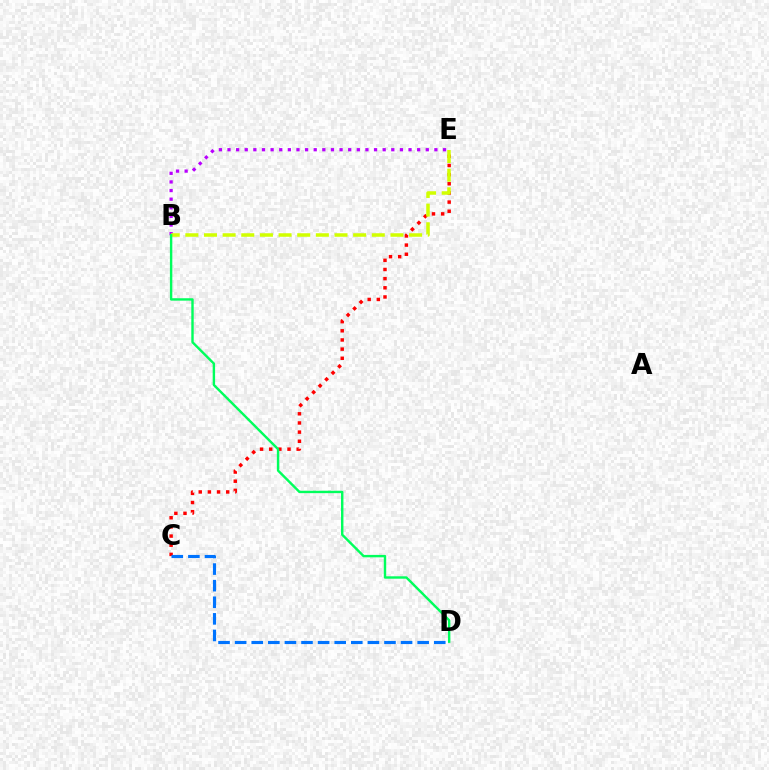{('C', 'E'): [{'color': '#ff0000', 'line_style': 'dotted', 'thickness': 2.49}], ('B', 'E'): [{'color': '#b900ff', 'line_style': 'dotted', 'thickness': 2.34}, {'color': '#d1ff00', 'line_style': 'dashed', 'thickness': 2.53}], ('C', 'D'): [{'color': '#0074ff', 'line_style': 'dashed', 'thickness': 2.25}], ('B', 'D'): [{'color': '#00ff5c', 'line_style': 'solid', 'thickness': 1.74}]}